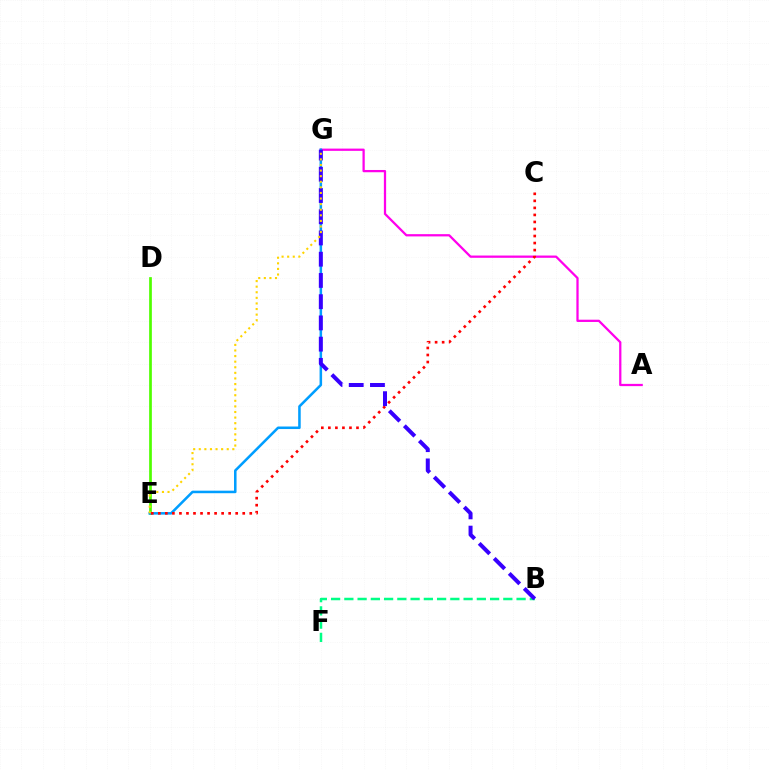{('D', 'E'): [{'color': '#4fff00', 'line_style': 'solid', 'thickness': 1.95}], ('A', 'G'): [{'color': '#ff00ed', 'line_style': 'solid', 'thickness': 1.63}], ('B', 'F'): [{'color': '#00ff86', 'line_style': 'dashed', 'thickness': 1.8}], ('E', 'G'): [{'color': '#009eff', 'line_style': 'solid', 'thickness': 1.83}, {'color': '#ffd500', 'line_style': 'dotted', 'thickness': 1.52}], ('C', 'E'): [{'color': '#ff0000', 'line_style': 'dotted', 'thickness': 1.91}], ('B', 'G'): [{'color': '#3700ff', 'line_style': 'dashed', 'thickness': 2.88}]}